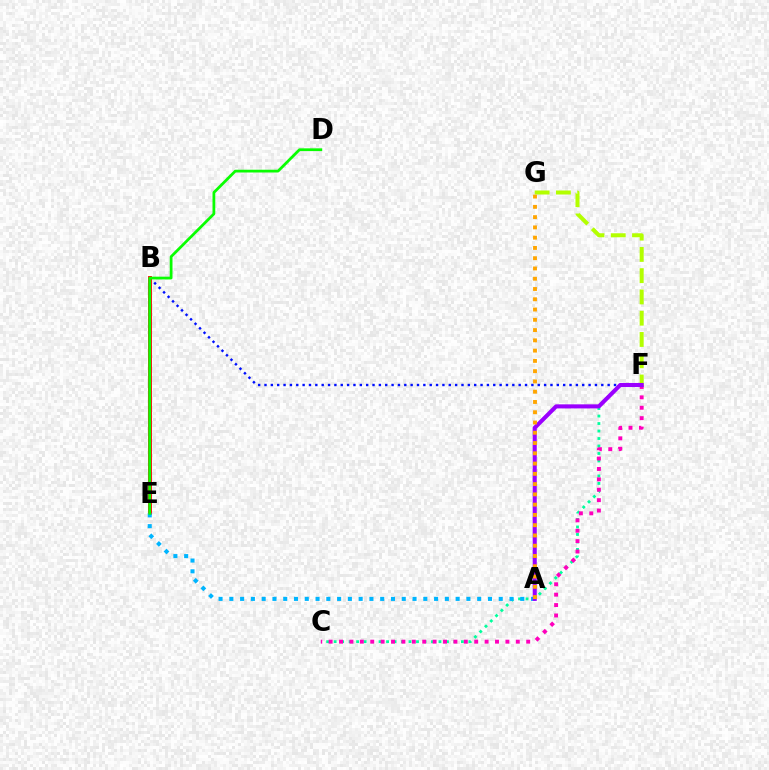{('C', 'F'): [{'color': '#00ff9d', 'line_style': 'dotted', 'thickness': 2.03}, {'color': '#ff00bd', 'line_style': 'dotted', 'thickness': 2.82}], ('B', 'F'): [{'color': '#0010ff', 'line_style': 'dotted', 'thickness': 1.73}], ('B', 'E'): [{'color': '#ff0000', 'line_style': 'solid', 'thickness': 2.76}], ('F', 'G'): [{'color': '#b3ff00', 'line_style': 'dashed', 'thickness': 2.89}], ('A', 'E'): [{'color': '#00b5ff', 'line_style': 'dotted', 'thickness': 2.93}], ('A', 'F'): [{'color': '#9b00ff', 'line_style': 'solid', 'thickness': 2.94}], ('D', 'E'): [{'color': '#08ff00', 'line_style': 'solid', 'thickness': 1.99}], ('A', 'G'): [{'color': '#ffa500', 'line_style': 'dotted', 'thickness': 2.79}]}